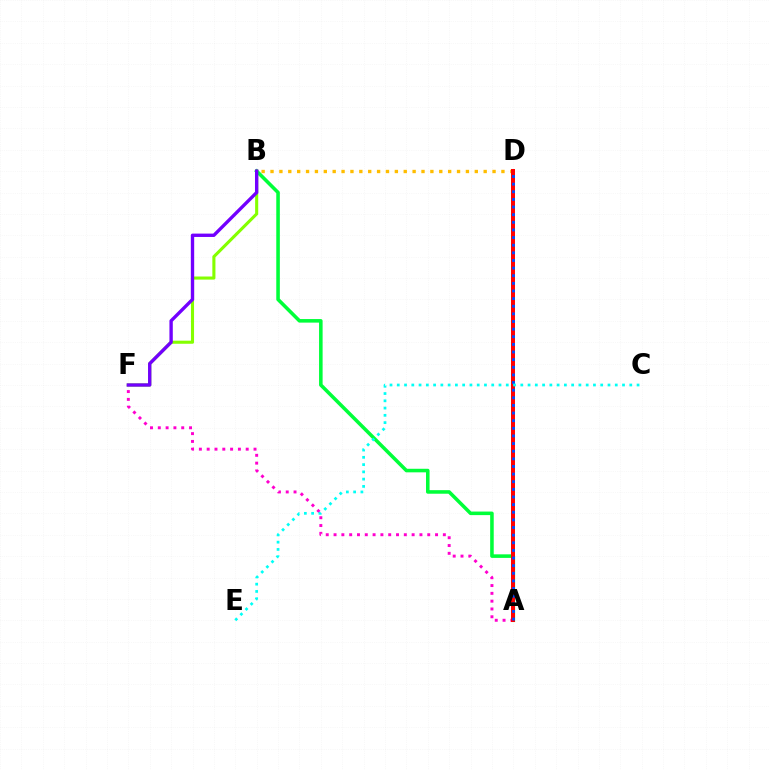{('B', 'D'): [{'color': '#ffbd00', 'line_style': 'dotted', 'thickness': 2.41}], ('B', 'F'): [{'color': '#84ff00', 'line_style': 'solid', 'thickness': 2.22}, {'color': '#7200ff', 'line_style': 'solid', 'thickness': 2.42}], ('A', 'B'): [{'color': '#00ff39', 'line_style': 'solid', 'thickness': 2.56}], ('A', 'F'): [{'color': '#ff00cf', 'line_style': 'dotted', 'thickness': 2.12}], ('A', 'D'): [{'color': '#ff0000', 'line_style': 'solid', 'thickness': 2.87}, {'color': '#004bff', 'line_style': 'dotted', 'thickness': 2.07}], ('C', 'E'): [{'color': '#00fff6', 'line_style': 'dotted', 'thickness': 1.97}]}